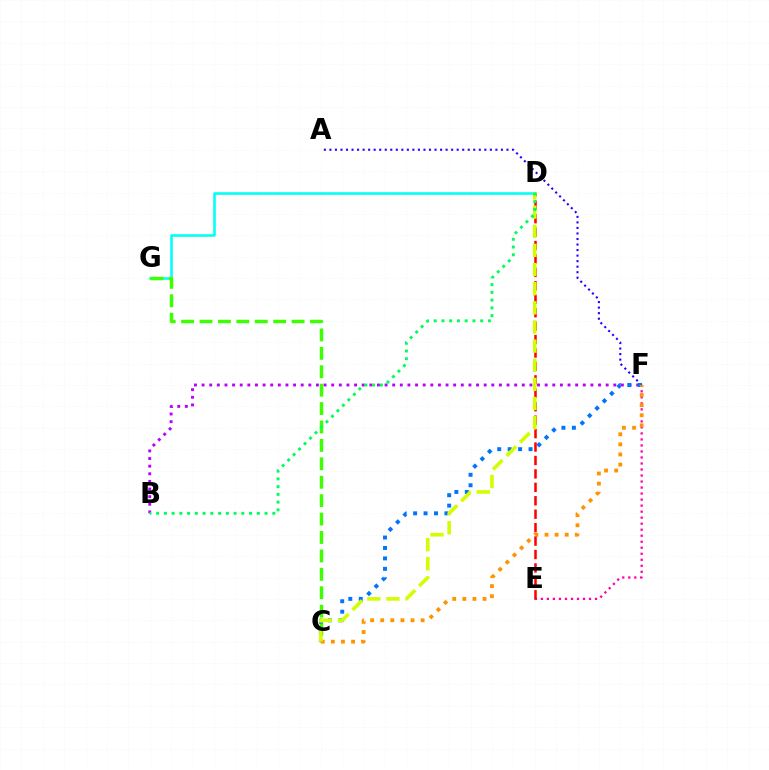{('A', 'F'): [{'color': '#2500ff', 'line_style': 'dotted', 'thickness': 1.5}], ('D', 'G'): [{'color': '#00fff6', 'line_style': 'solid', 'thickness': 1.86}], ('B', 'F'): [{'color': '#b900ff', 'line_style': 'dotted', 'thickness': 2.07}], ('C', 'G'): [{'color': '#3dff00', 'line_style': 'dashed', 'thickness': 2.5}], ('C', 'F'): [{'color': '#0074ff', 'line_style': 'dotted', 'thickness': 2.84}, {'color': '#ff9400', 'line_style': 'dotted', 'thickness': 2.75}], ('E', 'F'): [{'color': '#ff00ac', 'line_style': 'dotted', 'thickness': 1.63}], ('D', 'E'): [{'color': '#ff0000', 'line_style': 'dashed', 'thickness': 1.82}], ('C', 'D'): [{'color': '#d1ff00', 'line_style': 'dashed', 'thickness': 2.6}], ('B', 'D'): [{'color': '#00ff5c', 'line_style': 'dotted', 'thickness': 2.1}]}